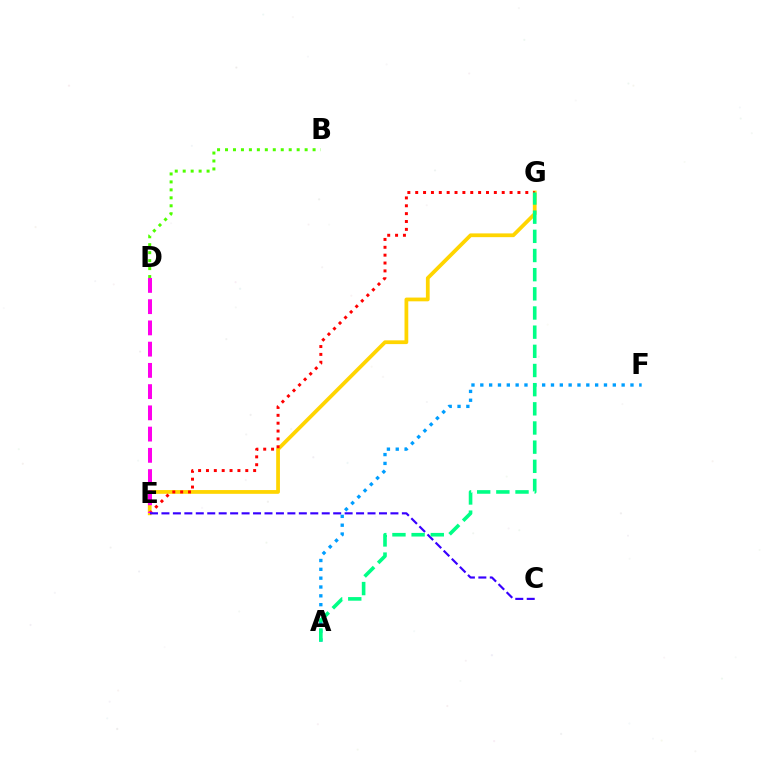{('E', 'G'): [{'color': '#ffd500', 'line_style': 'solid', 'thickness': 2.7}, {'color': '#ff0000', 'line_style': 'dotted', 'thickness': 2.14}], ('A', 'F'): [{'color': '#009eff', 'line_style': 'dotted', 'thickness': 2.4}], ('D', 'E'): [{'color': '#ff00ed', 'line_style': 'dashed', 'thickness': 2.89}], ('B', 'D'): [{'color': '#4fff00', 'line_style': 'dotted', 'thickness': 2.16}], ('C', 'E'): [{'color': '#3700ff', 'line_style': 'dashed', 'thickness': 1.56}], ('A', 'G'): [{'color': '#00ff86', 'line_style': 'dashed', 'thickness': 2.6}]}